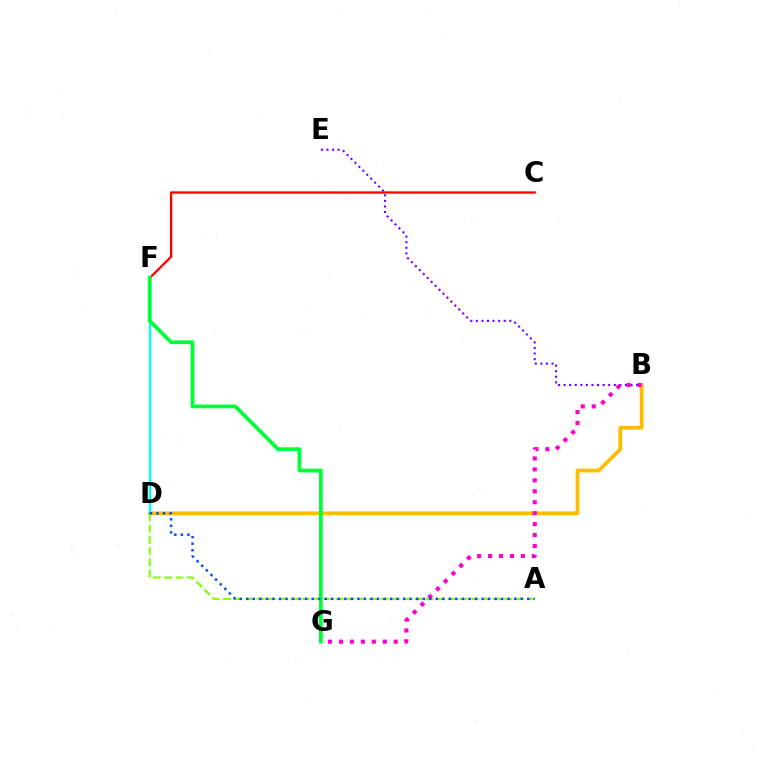{('A', 'D'): [{'color': '#84ff00', 'line_style': 'dashed', 'thickness': 1.53}, {'color': '#004bff', 'line_style': 'dotted', 'thickness': 1.78}], ('B', 'E'): [{'color': '#7200ff', 'line_style': 'dotted', 'thickness': 1.51}], ('B', 'D'): [{'color': '#ffbd00', 'line_style': 'solid', 'thickness': 2.71}], ('D', 'F'): [{'color': '#00fff6', 'line_style': 'solid', 'thickness': 1.72}], ('B', 'G'): [{'color': '#ff00cf', 'line_style': 'dotted', 'thickness': 2.97}], ('C', 'F'): [{'color': '#ff0000', 'line_style': 'solid', 'thickness': 1.66}], ('F', 'G'): [{'color': '#00ff39', 'line_style': 'solid', 'thickness': 2.71}]}